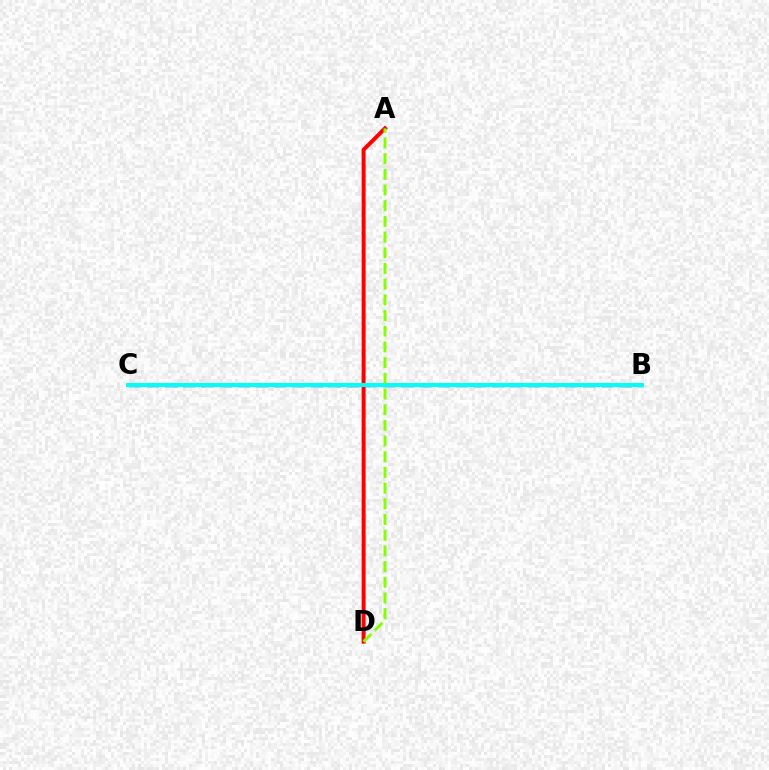{('B', 'C'): [{'color': '#7200ff', 'line_style': 'dashed', 'thickness': 2.47}, {'color': '#00fff6', 'line_style': 'solid', 'thickness': 2.9}], ('A', 'D'): [{'color': '#ff0000', 'line_style': 'solid', 'thickness': 2.86}, {'color': '#84ff00', 'line_style': 'dashed', 'thickness': 2.13}]}